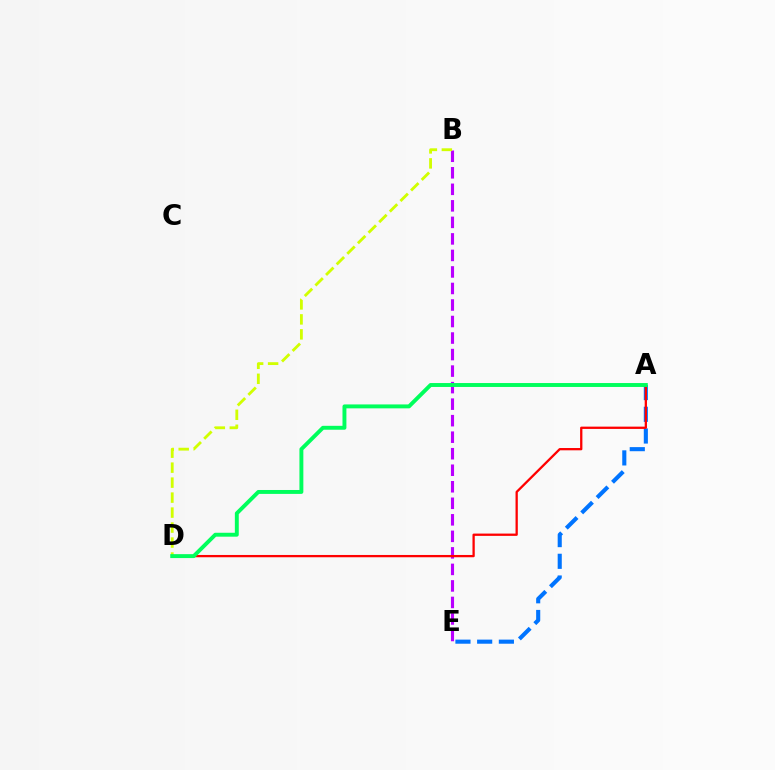{('A', 'E'): [{'color': '#0074ff', 'line_style': 'dashed', 'thickness': 2.95}], ('B', 'E'): [{'color': '#b900ff', 'line_style': 'dashed', 'thickness': 2.24}], ('B', 'D'): [{'color': '#d1ff00', 'line_style': 'dashed', 'thickness': 2.04}], ('A', 'D'): [{'color': '#ff0000', 'line_style': 'solid', 'thickness': 1.65}, {'color': '#00ff5c', 'line_style': 'solid', 'thickness': 2.82}]}